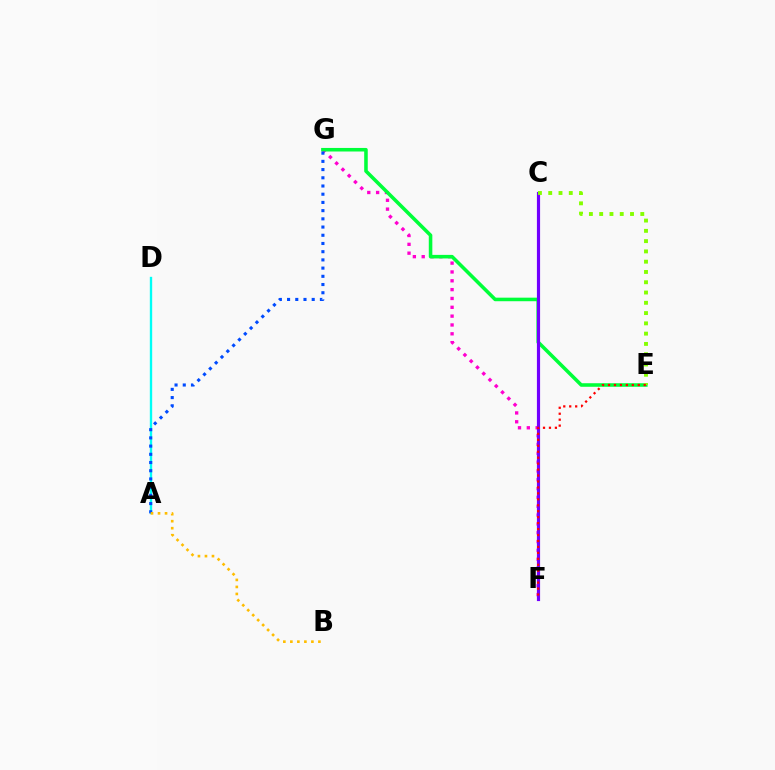{('F', 'G'): [{'color': '#ff00cf', 'line_style': 'dotted', 'thickness': 2.4}], ('E', 'G'): [{'color': '#00ff39', 'line_style': 'solid', 'thickness': 2.56}], ('C', 'F'): [{'color': '#7200ff', 'line_style': 'solid', 'thickness': 2.28}], ('A', 'D'): [{'color': '#00fff6', 'line_style': 'solid', 'thickness': 1.7}], ('C', 'E'): [{'color': '#84ff00', 'line_style': 'dotted', 'thickness': 2.79}], ('E', 'F'): [{'color': '#ff0000', 'line_style': 'dotted', 'thickness': 1.62}], ('A', 'G'): [{'color': '#004bff', 'line_style': 'dotted', 'thickness': 2.23}], ('A', 'B'): [{'color': '#ffbd00', 'line_style': 'dotted', 'thickness': 1.91}]}